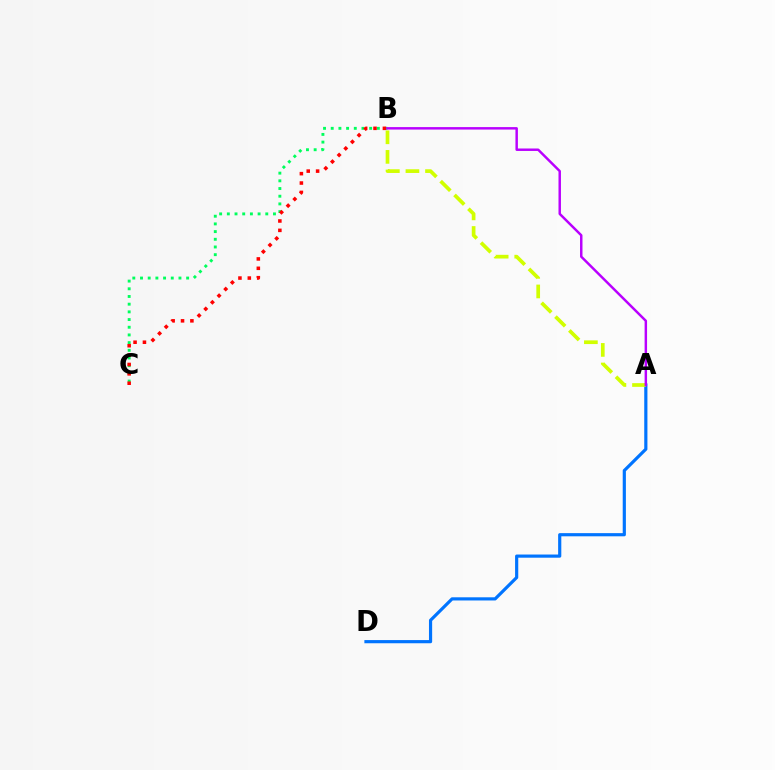{('B', 'C'): [{'color': '#00ff5c', 'line_style': 'dotted', 'thickness': 2.09}, {'color': '#ff0000', 'line_style': 'dotted', 'thickness': 2.55}], ('A', 'D'): [{'color': '#0074ff', 'line_style': 'solid', 'thickness': 2.29}], ('A', 'B'): [{'color': '#d1ff00', 'line_style': 'dashed', 'thickness': 2.66}, {'color': '#b900ff', 'line_style': 'solid', 'thickness': 1.77}]}